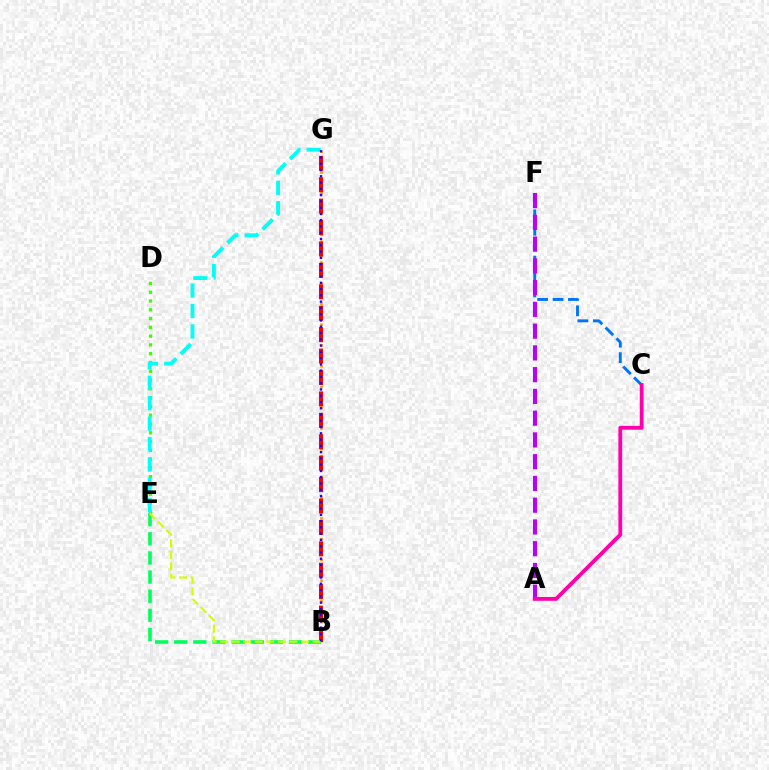{('B', 'G'): [{'color': '#ff9400', 'line_style': 'dotted', 'thickness': 1.88}, {'color': '#ff0000', 'line_style': 'dashed', 'thickness': 2.91}, {'color': '#2500ff', 'line_style': 'dotted', 'thickness': 1.7}], ('D', 'E'): [{'color': '#3dff00', 'line_style': 'dotted', 'thickness': 2.39}], ('C', 'F'): [{'color': '#0074ff', 'line_style': 'dashed', 'thickness': 2.09}], ('A', 'F'): [{'color': '#b900ff', 'line_style': 'dashed', 'thickness': 2.96}], ('B', 'E'): [{'color': '#00ff5c', 'line_style': 'dashed', 'thickness': 2.6}, {'color': '#d1ff00', 'line_style': 'dashed', 'thickness': 1.57}], ('E', 'G'): [{'color': '#00fff6', 'line_style': 'dashed', 'thickness': 2.77}], ('A', 'C'): [{'color': '#ff00ac', 'line_style': 'solid', 'thickness': 2.75}]}